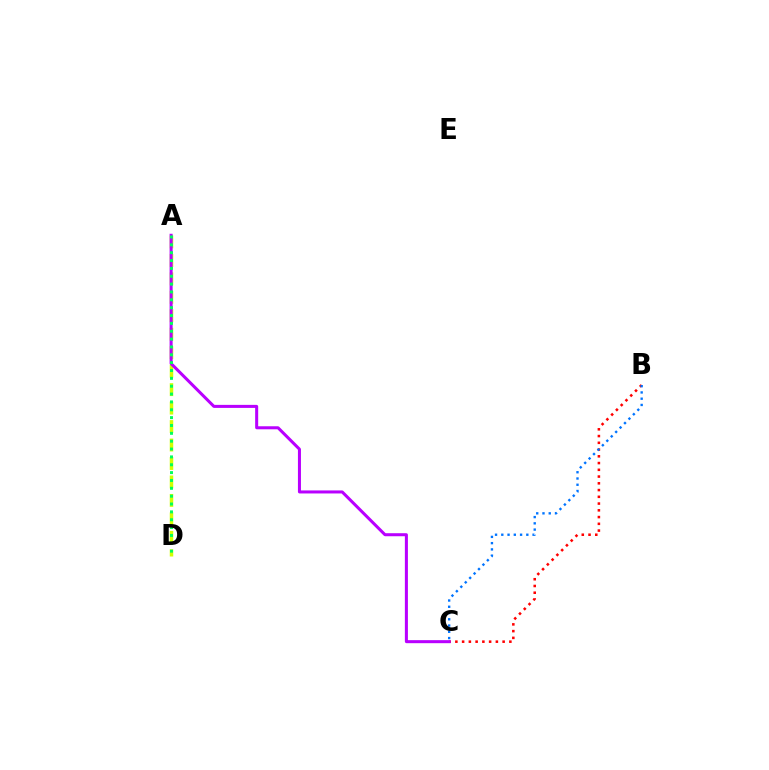{('B', 'C'): [{'color': '#ff0000', 'line_style': 'dotted', 'thickness': 1.83}, {'color': '#0074ff', 'line_style': 'dotted', 'thickness': 1.7}], ('A', 'D'): [{'color': '#d1ff00', 'line_style': 'dashed', 'thickness': 2.51}, {'color': '#00ff5c', 'line_style': 'dotted', 'thickness': 2.13}], ('A', 'C'): [{'color': '#b900ff', 'line_style': 'solid', 'thickness': 2.18}]}